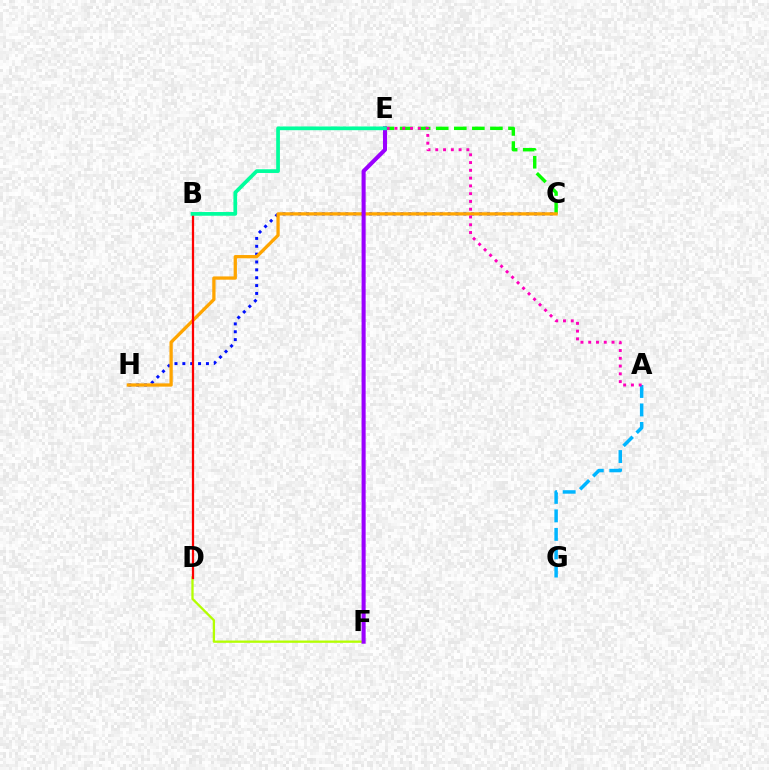{('C', 'H'): [{'color': '#0010ff', 'line_style': 'dotted', 'thickness': 2.14}, {'color': '#ffa500', 'line_style': 'solid', 'thickness': 2.36}], ('A', 'G'): [{'color': '#00b5ff', 'line_style': 'dashed', 'thickness': 2.51}], ('C', 'E'): [{'color': '#08ff00', 'line_style': 'dashed', 'thickness': 2.45}], ('D', 'F'): [{'color': '#b3ff00', 'line_style': 'solid', 'thickness': 1.66}], ('A', 'E'): [{'color': '#ff00bd', 'line_style': 'dotted', 'thickness': 2.11}], ('B', 'D'): [{'color': '#ff0000', 'line_style': 'solid', 'thickness': 1.62}], ('E', 'F'): [{'color': '#9b00ff', 'line_style': 'solid', 'thickness': 2.92}], ('B', 'E'): [{'color': '#00ff9d', 'line_style': 'solid', 'thickness': 2.67}]}